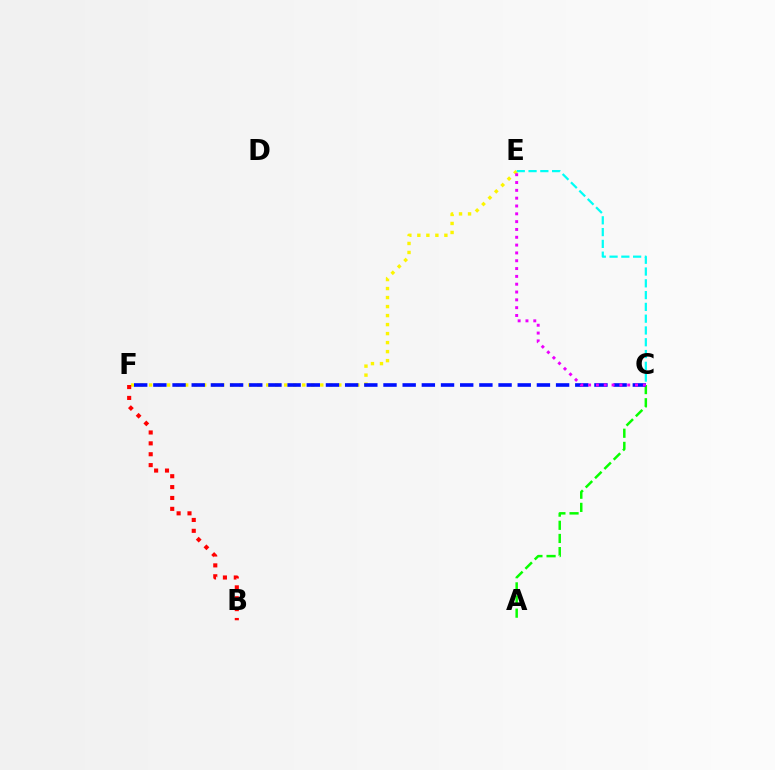{('E', 'F'): [{'color': '#fcf500', 'line_style': 'dotted', 'thickness': 2.45}], ('B', 'F'): [{'color': '#ff0000', 'line_style': 'dotted', 'thickness': 2.96}], ('A', 'C'): [{'color': '#08ff00', 'line_style': 'dashed', 'thickness': 1.79}], ('C', 'F'): [{'color': '#0010ff', 'line_style': 'dashed', 'thickness': 2.61}], ('C', 'E'): [{'color': '#00fff6', 'line_style': 'dashed', 'thickness': 1.6}, {'color': '#ee00ff', 'line_style': 'dotted', 'thickness': 2.12}]}